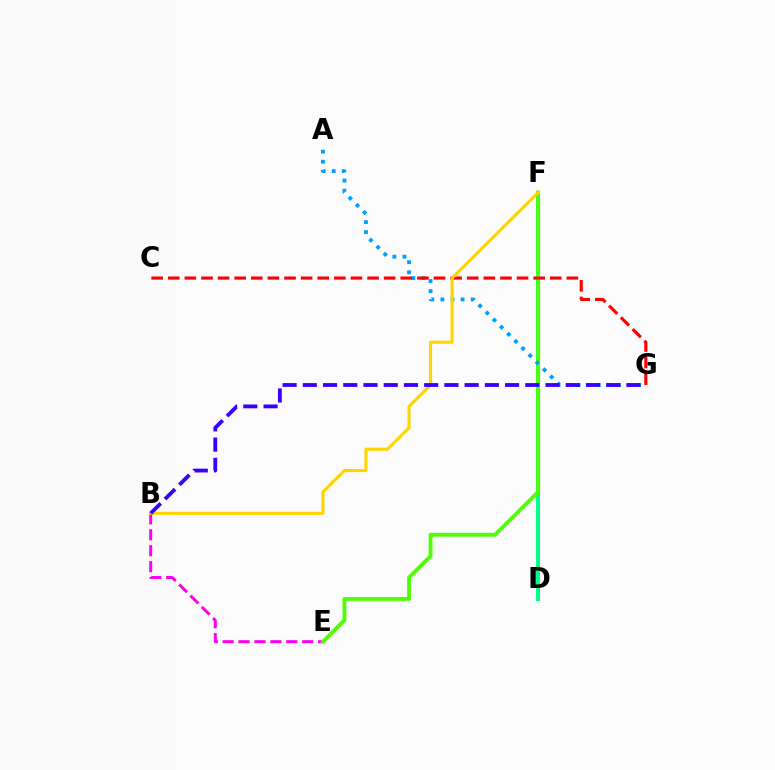{('B', 'E'): [{'color': '#ff00ed', 'line_style': 'dashed', 'thickness': 2.16}], ('D', 'F'): [{'color': '#00ff86', 'line_style': 'solid', 'thickness': 2.83}], ('E', 'F'): [{'color': '#4fff00', 'line_style': 'solid', 'thickness': 2.75}], ('A', 'G'): [{'color': '#009eff', 'line_style': 'dotted', 'thickness': 2.74}], ('C', 'G'): [{'color': '#ff0000', 'line_style': 'dashed', 'thickness': 2.26}], ('B', 'F'): [{'color': '#ffd500', 'line_style': 'solid', 'thickness': 2.24}], ('B', 'G'): [{'color': '#3700ff', 'line_style': 'dashed', 'thickness': 2.75}]}